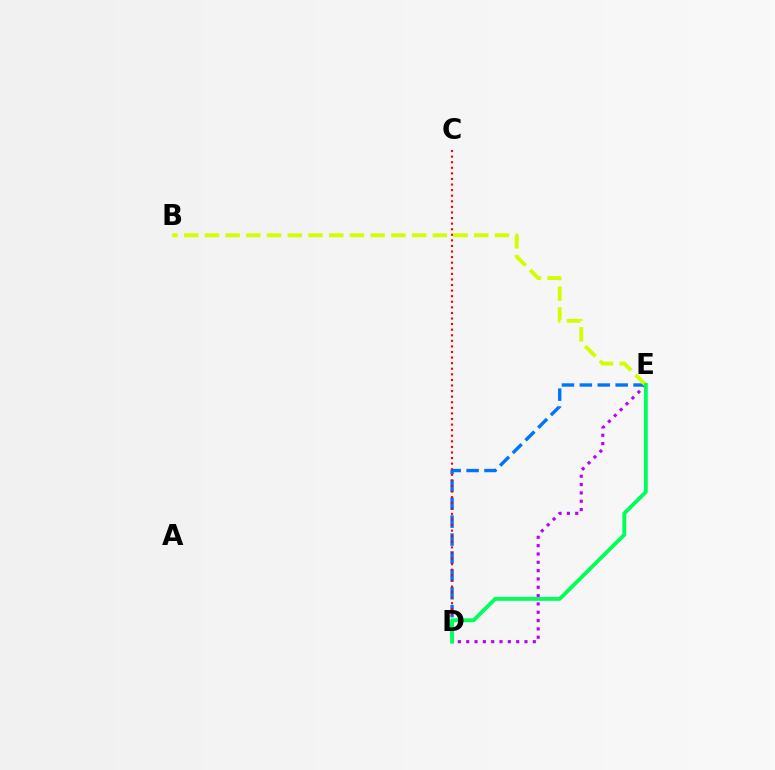{('D', 'E'): [{'color': '#0074ff', 'line_style': 'dashed', 'thickness': 2.43}, {'color': '#b900ff', 'line_style': 'dotted', 'thickness': 2.26}, {'color': '#00ff5c', 'line_style': 'solid', 'thickness': 2.78}], ('B', 'E'): [{'color': '#d1ff00', 'line_style': 'dashed', 'thickness': 2.81}], ('C', 'D'): [{'color': '#ff0000', 'line_style': 'dotted', 'thickness': 1.52}]}